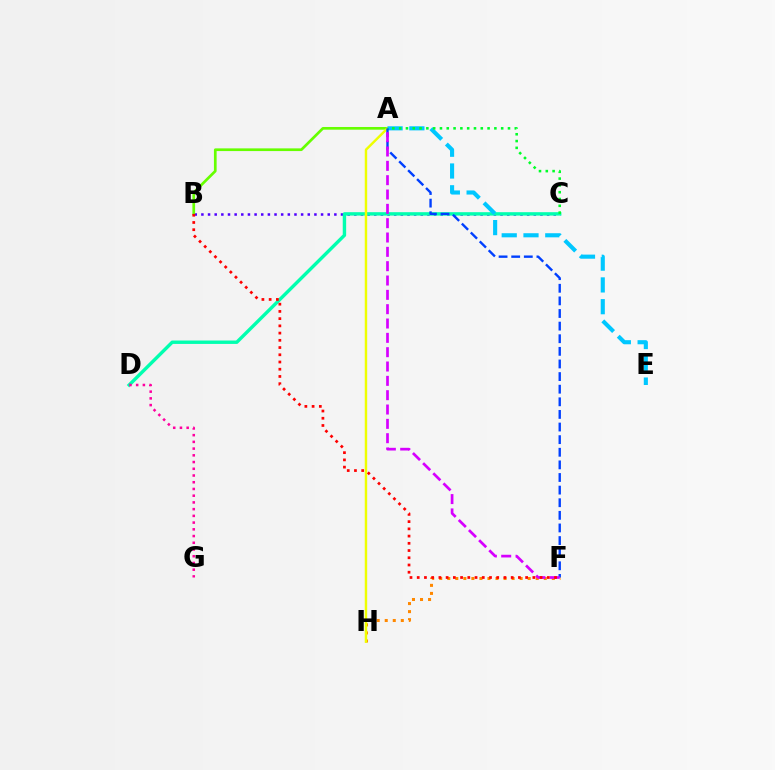{('B', 'C'): [{'color': '#4f00ff', 'line_style': 'dotted', 'thickness': 1.81}], ('A', 'B'): [{'color': '#66ff00', 'line_style': 'solid', 'thickness': 1.94}], ('F', 'H'): [{'color': '#ff8800', 'line_style': 'dotted', 'thickness': 2.18}], ('C', 'D'): [{'color': '#00ffaf', 'line_style': 'solid', 'thickness': 2.45}], ('D', 'G'): [{'color': '#ff00a0', 'line_style': 'dotted', 'thickness': 1.83}], ('A', 'H'): [{'color': '#eeff00', 'line_style': 'solid', 'thickness': 1.75}], ('A', 'E'): [{'color': '#00c7ff', 'line_style': 'dashed', 'thickness': 2.96}], ('A', 'F'): [{'color': '#003fff', 'line_style': 'dashed', 'thickness': 1.71}, {'color': '#d600ff', 'line_style': 'dashed', 'thickness': 1.95}], ('A', 'C'): [{'color': '#00ff27', 'line_style': 'dotted', 'thickness': 1.85}], ('B', 'F'): [{'color': '#ff0000', 'line_style': 'dotted', 'thickness': 1.96}]}